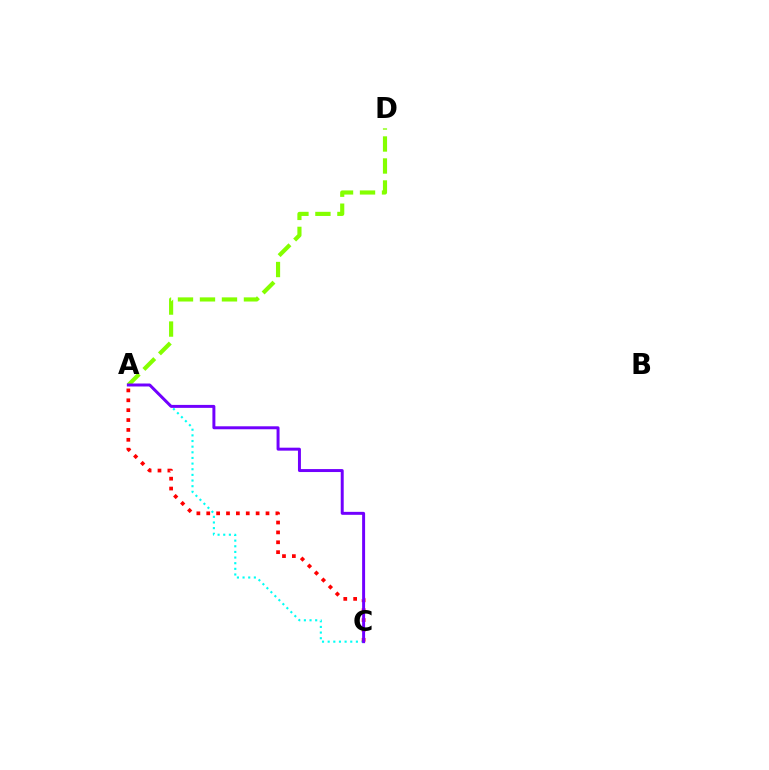{('A', 'C'): [{'color': '#00fff6', 'line_style': 'dotted', 'thickness': 1.53}, {'color': '#ff0000', 'line_style': 'dotted', 'thickness': 2.68}, {'color': '#7200ff', 'line_style': 'solid', 'thickness': 2.13}], ('A', 'D'): [{'color': '#84ff00', 'line_style': 'dashed', 'thickness': 2.99}]}